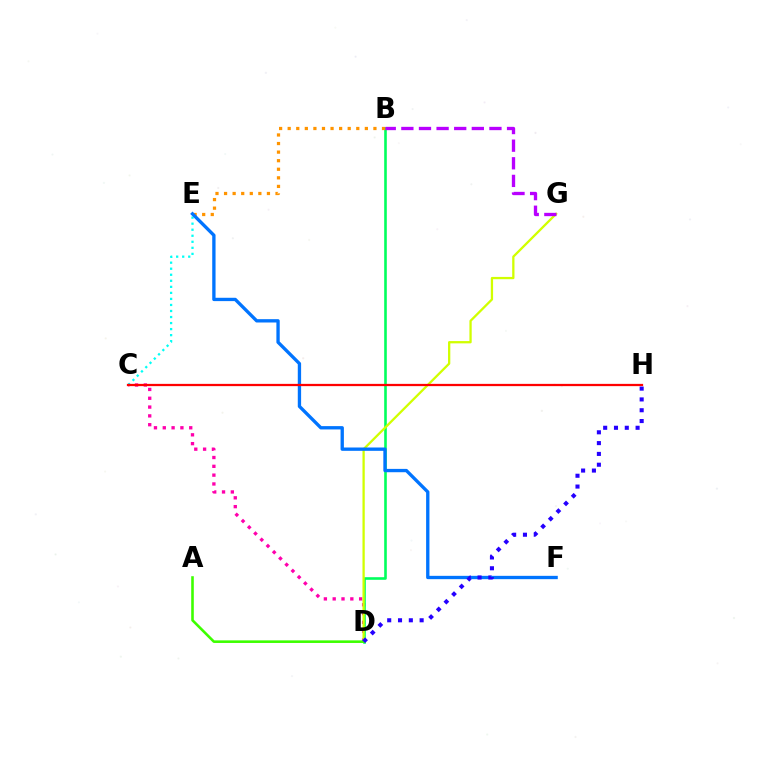{('C', 'D'): [{'color': '#ff00ac', 'line_style': 'dotted', 'thickness': 2.4}], ('B', 'D'): [{'color': '#00ff5c', 'line_style': 'solid', 'thickness': 1.88}], ('D', 'G'): [{'color': '#d1ff00', 'line_style': 'solid', 'thickness': 1.64}], ('B', 'E'): [{'color': '#ff9400', 'line_style': 'dotted', 'thickness': 2.33}], ('A', 'D'): [{'color': '#3dff00', 'line_style': 'solid', 'thickness': 1.87}], ('B', 'G'): [{'color': '#b900ff', 'line_style': 'dashed', 'thickness': 2.39}], ('C', 'E'): [{'color': '#00fff6', 'line_style': 'dotted', 'thickness': 1.64}], ('E', 'F'): [{'color': '#0074ff', 'line_style': 'solid', 'thickness': 2.4}], ('C', 'H'): [{'color': '#ff0000', 'line_style': 'solid', 'thickness': 1.63}], ('D', 'H'): [{'color': '#2500ff', 'line_style': 'dotted', 'thickness': 2.94}]}